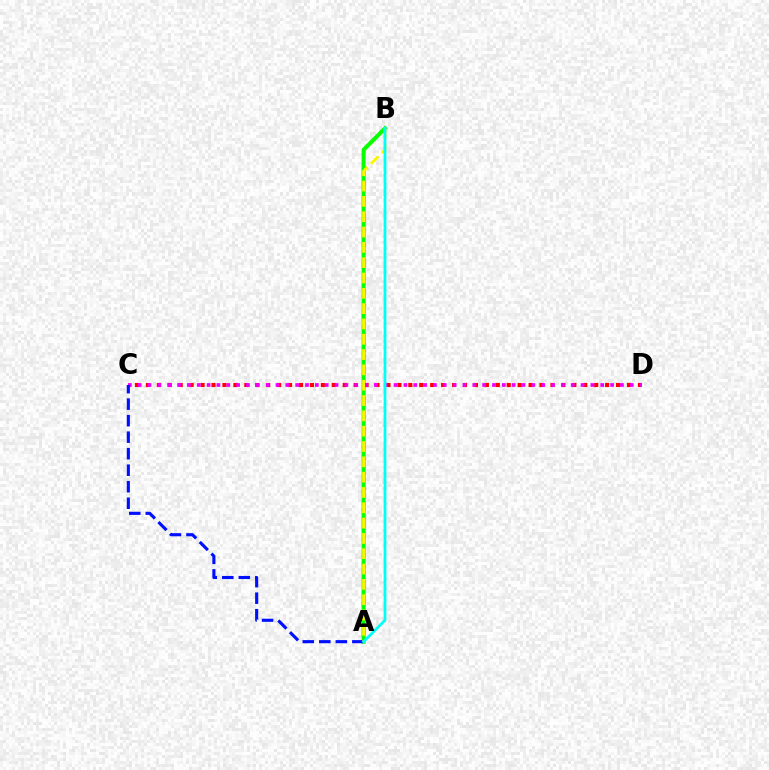{('A', 'B'): [{'color': '#08ff00', 'line_style': 'solid', 'thickness': 2.9}, {'color': '#fcf500', 'line_style': 'dashed', 'thickness': 2.08}, {'color': '#00fff6', 'line_style': 'solid', 'thickness': 1.99}], ('C', 'D'): [{'color': '#ff0000', 'line_style': 'dotted', 'thickness': 2.97}, {'color': '#ee00ff', 'line_style': 'dotted', 'thickness': 2.67}], ('A', 'C'): [{'color': '#0010ff', 'line_style': 'dashed', 'thickness': 2.24}]}